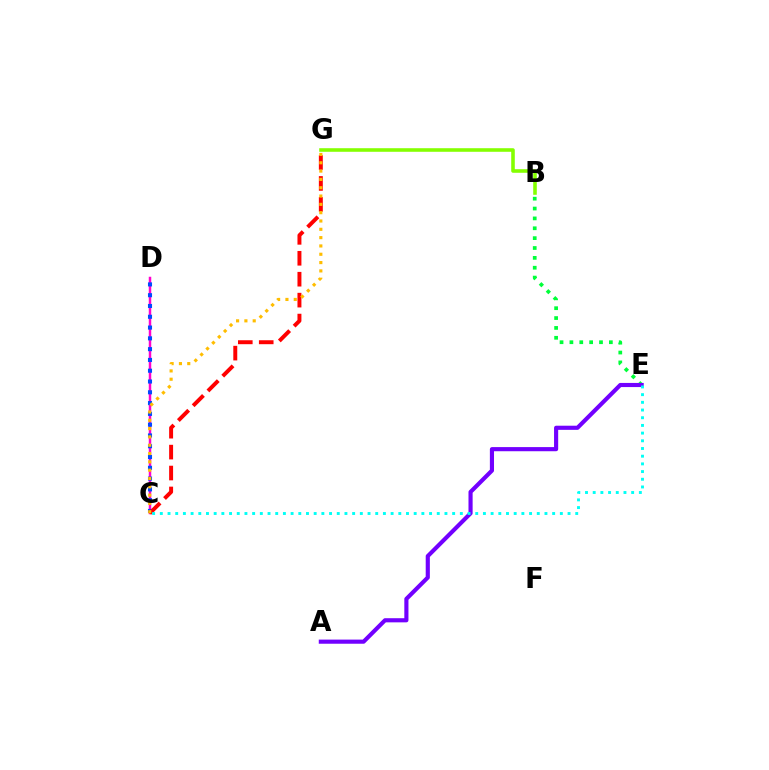{('B', 'G'): [{'color': '#84ff00', 'line_style': 'solid', 'thickness': 2.58}], ('C', 'D'): [{'color': '#ff00cf', 'line_style': 'solid', 'thickness': 1.79}, {'color': '#004bff', 'line_style': 'dotted', 'thickness': 2.93}], ('B', 'E'): [{'color': '#00ff39', 'line_style': 'dotted', 'thickness': 2.68}], ('A', 'E'): [{'color': '#7200ff', 'line_style': 'solid', 'thickness': 2.98}], ('C', 'G'): [{'color': '#ff0000', 'line_style': 'dashed', 'thickness': 2.84}, {'color': '#ffbd00', 'line_style': 'dotted', 'thickness': 2.26}], ('C', 'E'): [{'color': '#00fff6', 'line_style': 'dotted', 'thickness': 2.09}]}